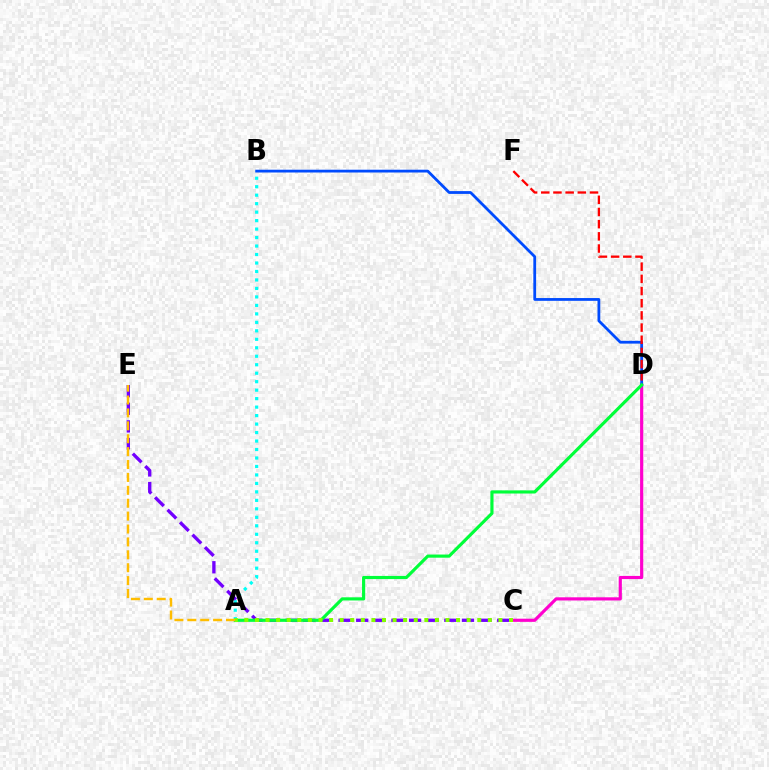{('A', 'B'): [{'color': '#00fff6', 'line_style': 'dotted', 'thickness': 2.3}], ('C', 'D'): [{'color': '#ff00cf', 'line_style': 'solid', 'thickness': 2.28}], ('B', 'D'): [{'color': '#004bff', 'line_style': 'solid', 'thickness': 2.01}], ('C', 'E'): [{'color': '#7200ff', 'line_style': 'dashed', 'thickness': 2.39}], ('D', 'F'): [{'color': '#ff0000', 'line_style': 'dashed', 'thickness': 1.66}], ('A', 'D'): [{'color': '#00ff39', 'line_style': 'solid', 'thickness': 2.27}], ('A', 'C'): [{'color': '#84ff00', 'line_style': 'dotted', 'thickness': 2.88}], ('A', 'E'): [{'color': '#ffbd00', 'line_style': 'dashed', 'thickness': 1.75}]}